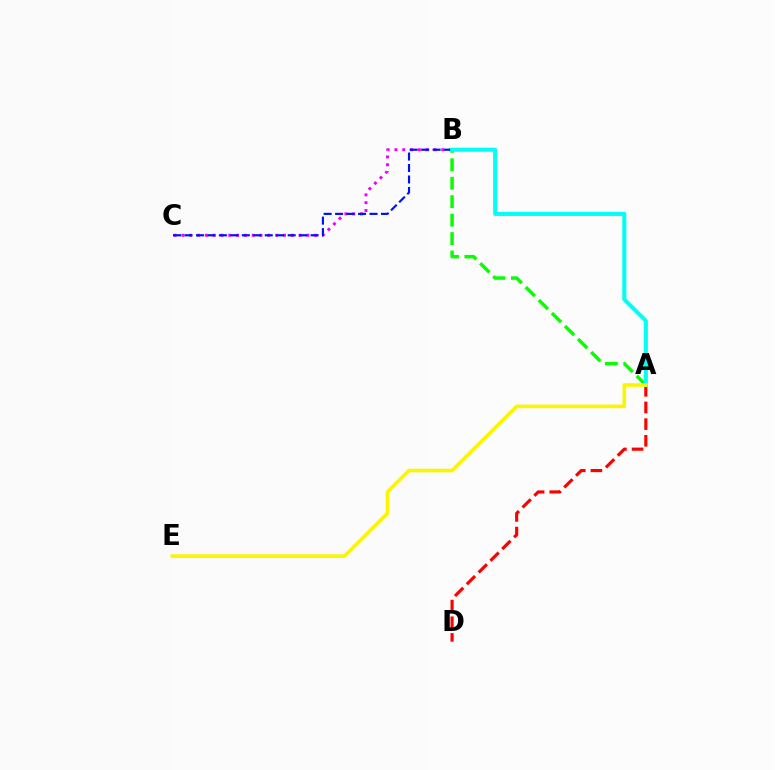{('B', 'C'): [{'color': '#ee00ff', 'line_style': 'dotted', 'thickness': 2.12}, {'color': '#0010ff', 'line_style': 'dashed', 'thickness': 1.56}], ('A', 'B'): [{'color': '#08ff00', 'line_style': 'dashed', 'thickness': 2.51}, {'color': '#00fff6', 'line_style': 'solid', 'thickness': 2.93}], ('A', 'D'): [{'color': '#ff0000', 'line_style': 'dashed', 'thickness': 2.26}], ('A', 'E'): [{'color': '#fcf500', 'line_style': 'solid', 'thickness': 2.61}]}